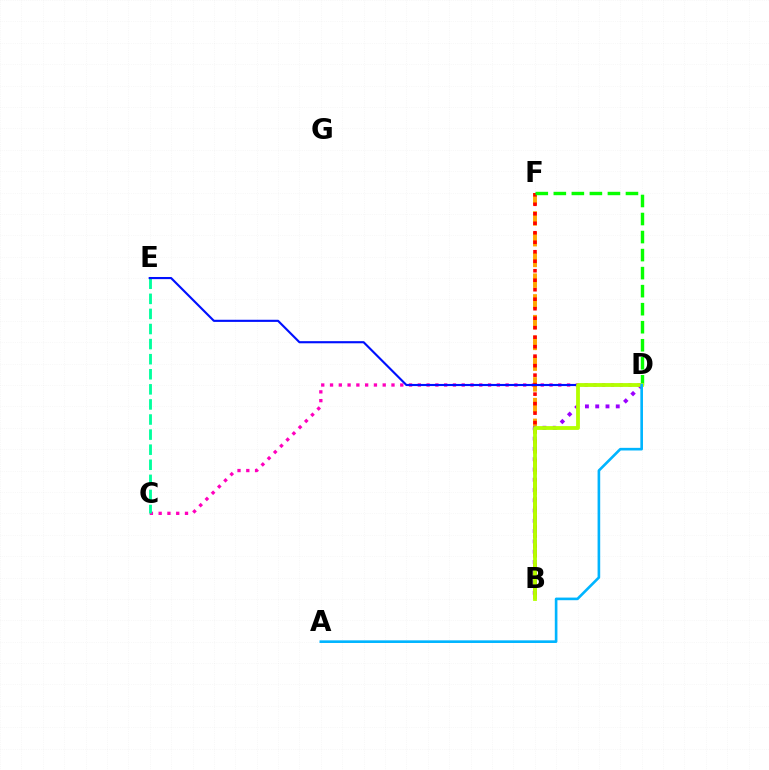{('C', 'D'): [{'color': '#ff00bd', 'line_style': 'dotted', 'thickness': 2.39}], ('B', 'F'): [{'color': '#ffa500', 'line_style': 'dashed', 'thickness': 2.82}, {'color': '#ff0000', 'line_style': 'dotted', 'thickness': 2.58}], ('B', 'D'): [{'color': '#9b00ff', 'line_style': 'dotted', 'thickness': 2.79}, {'color': '#b3ff00', 'line_style': 'solid', 'thickness': 2.75}], ('C', 'E'): [{'color': '#00ff9d', 'line_style': 'dashed', 'thickness': 2.05}], ('D', 'E'): [{'color': '#0010ff', 'line_style': 'solid', 'thickness': 1.53}], ('D', 'F'): [{'color': '#08ff00', 'line_style': 'dashed', 'thickness': 2.45}], ('A', 'D'): [{'color': '#00b5ff', 'line_style': 'solid', 'thickness': 1.89}]}